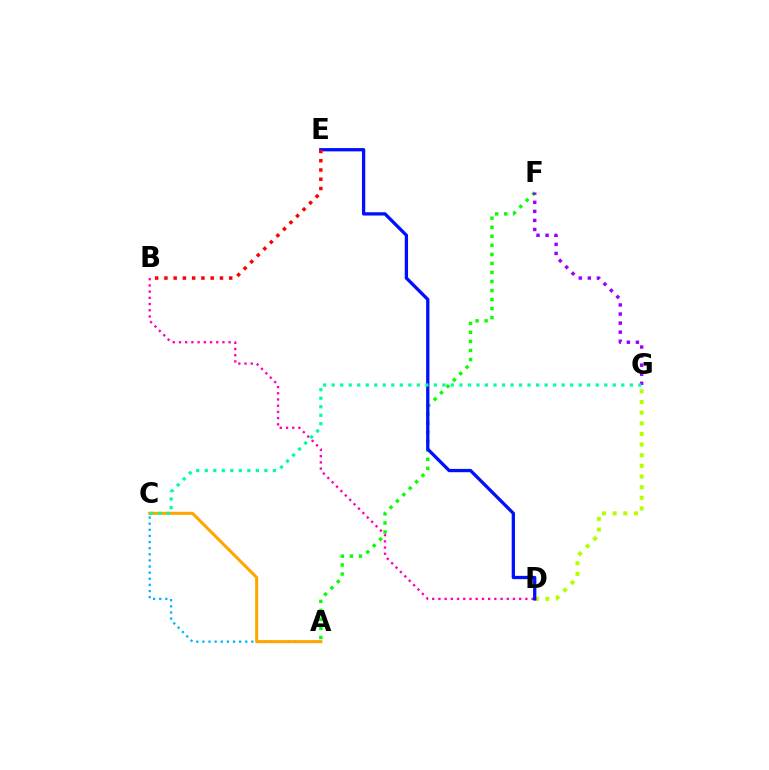{('A', 'C'): [{'color': '#00b5ff', 'line_style': 'dotted', 'thickness': 1.66}, {'color': '#ffa500', 'line_style': 'solid', 'thickness': 2.2}], ('A', 'F'): [{'color': '#08ff00', 'line_style': 'dotted', 'thickness': 2.46}], ('D', 'G'): [{'color': '#b3ff00', 'line_style': 'dotted', 'thickness': 2.89}], ('F', 'G'): [{'color': '#9b00ff', 'line_style': 'dotted', 'thickness': 2.46}], ('B', 'D'): [{'color': '#ff00bd', 'line_style': 'dotted', 'thickness': 1.69}], ('D', 'E'): [{'color': '#0010ff', 'line_style': 'solid', 'thickness': 2.37}], ('B', 'E'): [{'color': '#ff0000', 'line_style': 'dotted', 'thickness': 2.51}], ('C', 'G'): [{'color': '#00ff9d', 'line_style': 'dotted', 'thickness': 2.31}]}